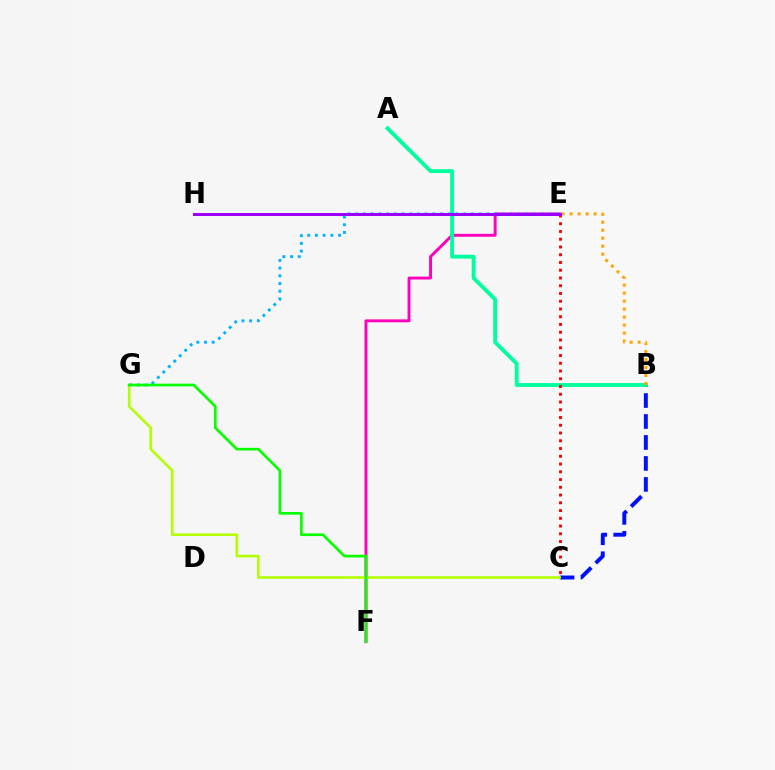{('E', 'F'): [{'color': '#ff00bd', 'line_style': 'solid', 'thickness': 2.1}], ('E', 'G'): [{'color': '#00b5ff', 'line_style': 'dotted', 'thickness': 2.09}], ('B', 'C'): [{'color': '#0010ff', 'line_style': 'dashed', 'thickness': 2.85}], ('A', 'B'): [{'color': '#00ff9d', 'line_style': 'solid', 'thickness': 2.78}], ('C', 'E'): [{'color': '#ff0000', 'line_style': 'dotted', 'thickness': 2.11}], ('C', 'G'): [{'color': '#b3ff00', 'line_style': 'solid', 'thickness': 1.87}], ('B', 'E'): [{'color': '#ffa500', 'line_style': 'dotted', 'thickness': 2.17}], ('E', 'H'): [{'color': '#9b00ff', 'line_style': 'solid', 'thickness': 2.14}], ('F', 'G'): [{'color': '#08ff00', 'line_style': 'solid', 'thickness': 1.93}]}